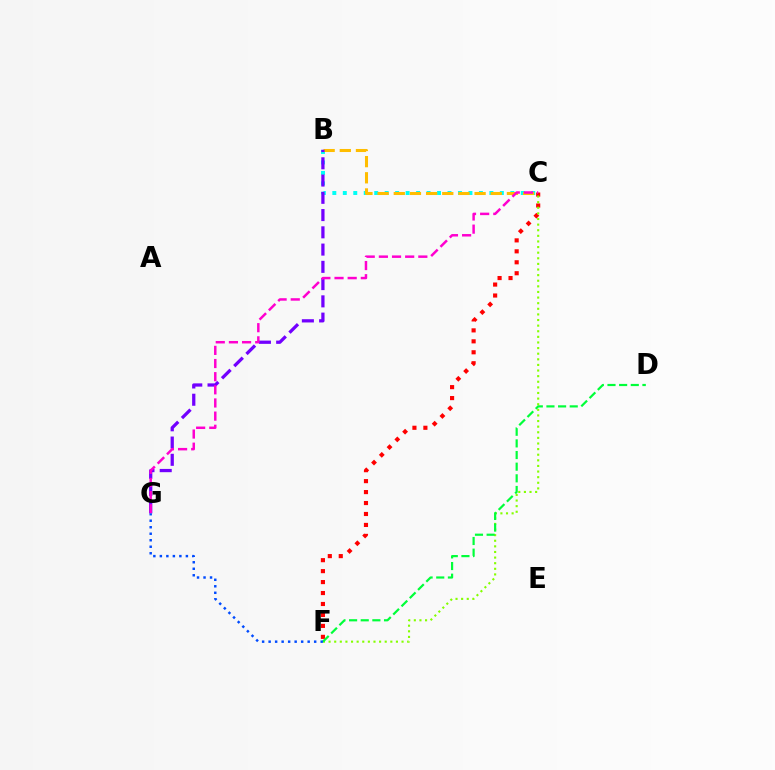{('B', 'C'): [{'color': '#00fff6', 'line_style': 'dotted', 'thickness': 2.84}, {'color': '#ffbd00', 'line_style': 'dashed', 'thickness': 2.2}], ('C', 'F'): [{'color': '#ff0000', 'line_style': 'dotted', 'thickness': 2.98}, {'color': '#84ff00', 'line_style': 'dotted', 'thickness': 1.52}], ('B', 'G'): [{'color': '#7200ff', 'line_style': 'dashed', 'thickness': 2.34}], ('D', 'F'): [{'color': '#00ff39', 'line_style': 'dashed', 'thickness': 1.58}], ('C', 'G'): [{'color': '#ff00cf', 'line_style': 'dashed', 'thickness': 1.79}], ('F', 'G'): [{'color': '#004bff', 'line_style': 'dotted', 'thickness': 1.77}]}